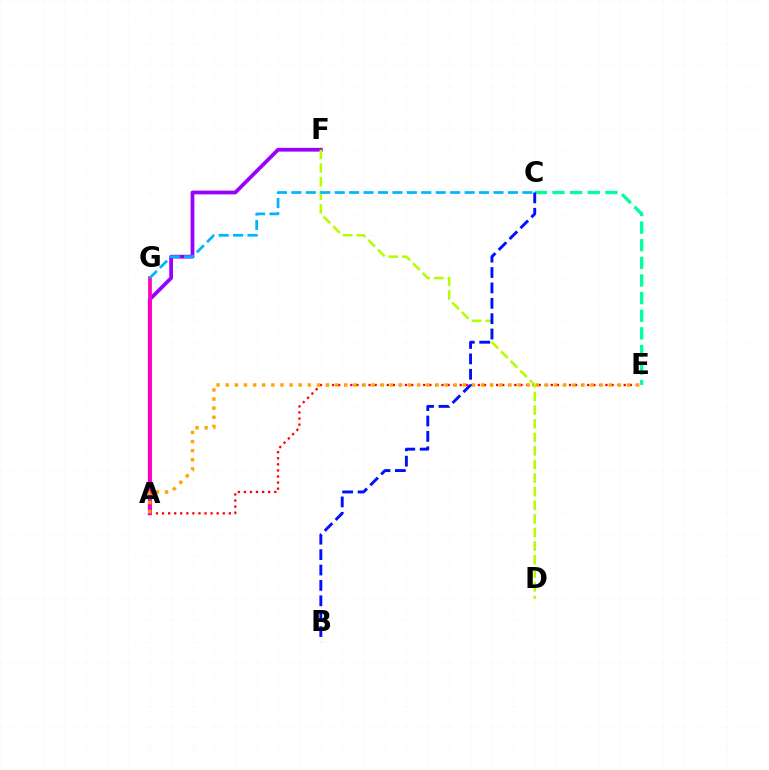{('A', 'G'): [{'color': '#08ff00', 'line_style': 'solid', 'thickness': 1.69}, {'color': '#ff00bd', 'line_style': 'solid', 'thickness': 2.62}], ('A', 'F'): [{'color': '#9b00ff', 'line_style': 'solid', 'thickness': 2.7}], ('A', 'E'): [{'color': '#ff0000', 'line_style': 'dotted', 'thickness': 1.65}, {'color': '#ffa500', 'line_style': 'dotted', 'thickness': 2.48}], ('C', 'E'): [{'color': '#00ff9d', 'line_style': 'dashed', 'thickness': 2.39}], ('D', 'F'): [{'color': '#b3ff00', 'line_style': 'dashed', 'thickness': 1.85}], ('C', 'G'): [{'color': '#00b5ff', 'line_style': 'dashed', 'thickness': 1.96}], ('B', 'C'): [{'color': '#0010ff', 'line_style': 'dashed', 'thickness': 2.09}]}